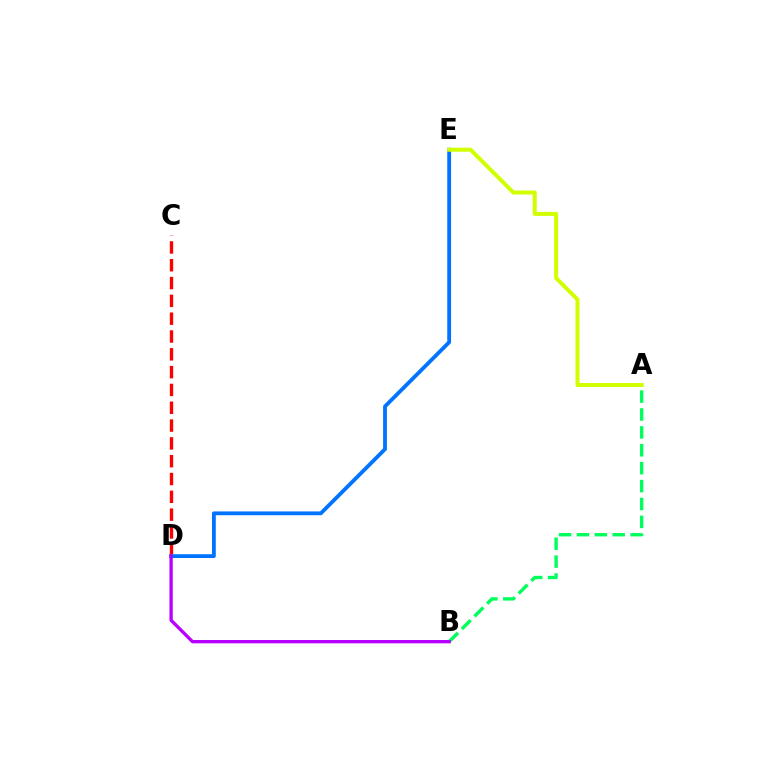{('C', 'D'): [{'color': '#ff0000', 'line_style': 'dashed', 'thickness': 2.42}], ('A', 'B'): [{'color': '#00ff5c', 'line_style': 'dashed', 'thickness': 2.43}], ('D', 'E'): [{'color': '#0074ff', 'line_style': 'solid', 'thickness': 2.74}], ('B', 'D'): [{'color': '#b900ff', 'line_style': 'solid', 'thickness': 2.38}], ('A', 'E'): [{'color': '#d1ff00', 'line_style': 'solid', 'thickness': 2.89}]}